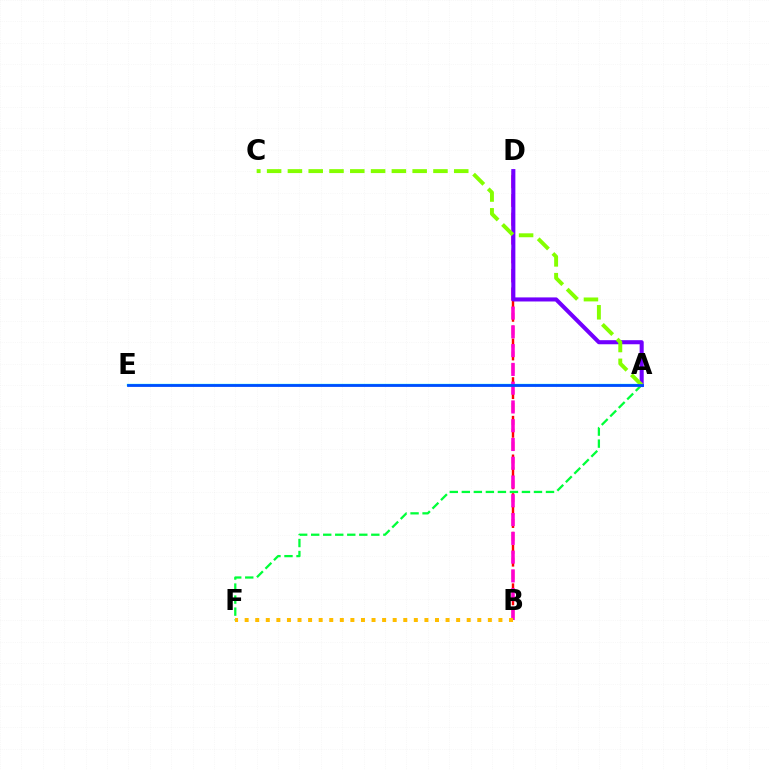{('B', 'D'): [{'color': '#ff0000', 'line_style': 'dashed', 'thickness': 1.75}, {'color': '#ff00cf', 'line_style': 'dashed', 'thickness': 2.55}], ('A', 'F'): [{'color': '#00ff39', 'line_style': 'dashed', 'thickness': 1.63}], ('A', 'E'): [{'color': '#00fff6', 'line_style': 'solid', 'thickness': 1.69}, {'color': '#004bff', 'line_style': 'solid', 'thickness': 2.0}], ('A', 'D'): [{'color': '#7200ff', 'line_style': 'solid', 'thickness': 2.93}], ('A', 'C'): [{'color': '#84ff00', 'line_style': 'dashed', 'thickness': 2.82}], ('B', 'F'): [{'color': '#ffbd00', 'line_style': 'dotted', 'thickness': 2.87}]}